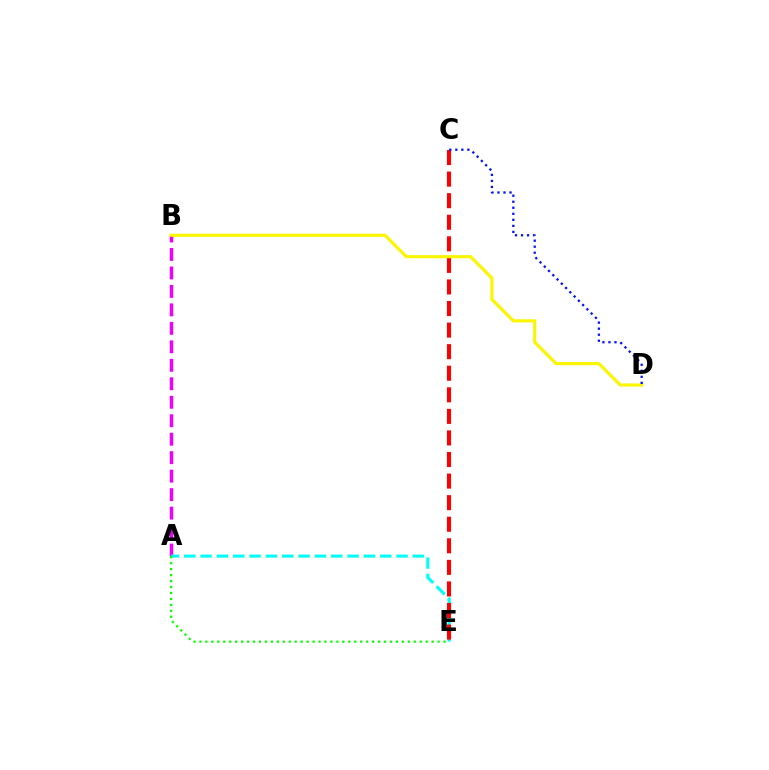{('A', 'B'): [{'color': '#ee00ff', 'line_style': 'dashed', 'thickness': 2.51}], ('A', 'E'): [{'color': '#00fff6', 'line_style': 'dashed', 'thickness': 2.22}, {'color': '#08ff00', 'line_style': 'dotted', 'thickness': 1.62}], ('C', 'E'): [{'color': '#ff0000', 'line_style': 'dashed', 'thickness': 2.93}], ('B', 'D'): [{'color': '#fcf500', 'line_style': 'solid', 'thickness': 2.25}], ('C', 'D'): [{'color': '#0010ff', 'line_style': 'dotted', 'thickness': 1.64}]}